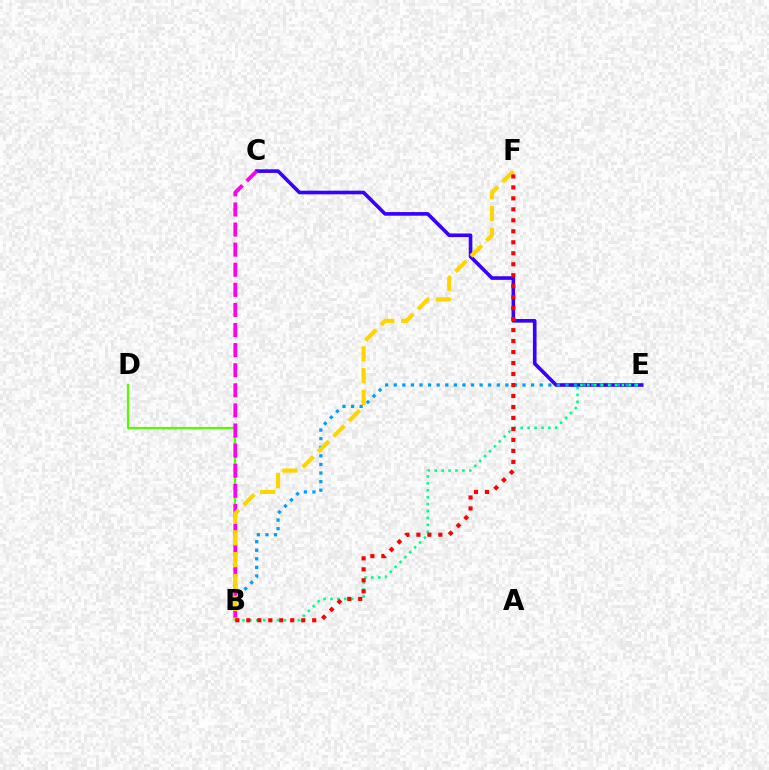{('C', 'E'): [{'color': '#3700ff', 'line_style': 'solid', 'thickness': 2.61}], ('B', 'D'): [{'color': '#4fff00', 'line_style': 'solid', 'thickness': 1.57}], ('B', 'C'): [{'color': '#ff00ed', 'line_style': 'dashed', 'thickness': 2.73}], ('B', 'E'): [{'color': '#009eff', 'line_style': 'dotted', 'thickness': 2.33}, {'color': '#00ff86', 'line_style': 'dotted', 'thickness': 1.88}], ('B', 'F'): [{'color': '#ffd500', 'line_style': 'dashed', 'thickness': 2.97}, {'color': '#ff0000', 'line_style': 'dotted', 'thickness': 2.98}]}